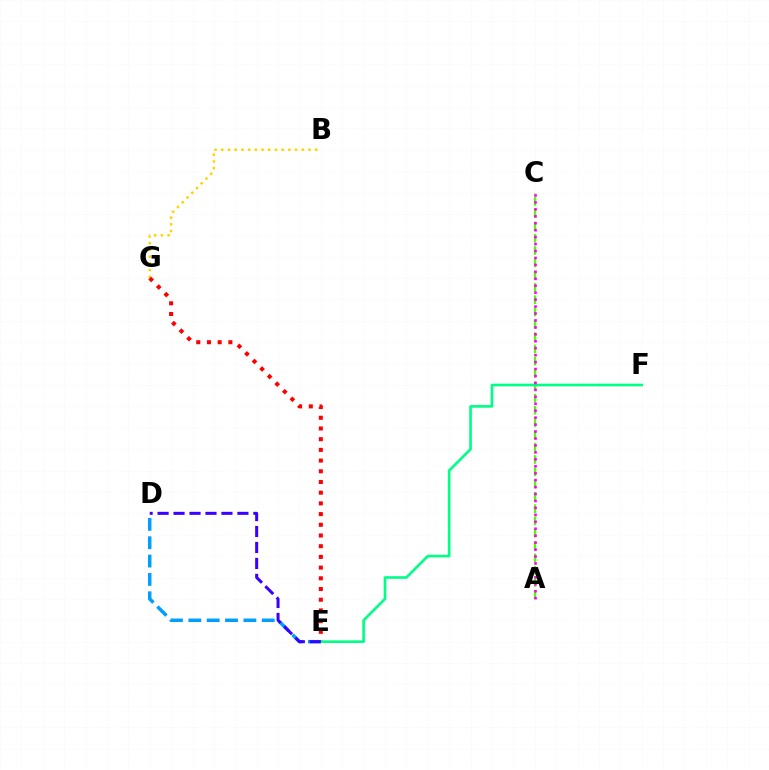{('B', 'G'): [{'color': '#ffd500', 'line_style': 'dotted', 'thickness': 1.82}], ('A', 'C'): [{'color': '#4fff00', 'line_style': 'dashed', 'thickness': 1.67}, {'color': '#ff00ed', 'line_style': 'dotted', 'thickness': 1.89}], ('E', 'G'): [{'color': '#ff0000', 'line_style': 'dotted', 'thickness': 2.91}], ('D', 'E'): [{'color': '#009eff', 'line_style': 'dashed', 'thickness': 2.49}, {'color': '#3700ff', 'line_style': 'dashed', 'thickness': 2.17}], ('E', 'F'): [{'color': '#00ff86', 'line_style': 'solid', 'thickness': 1.91}]}